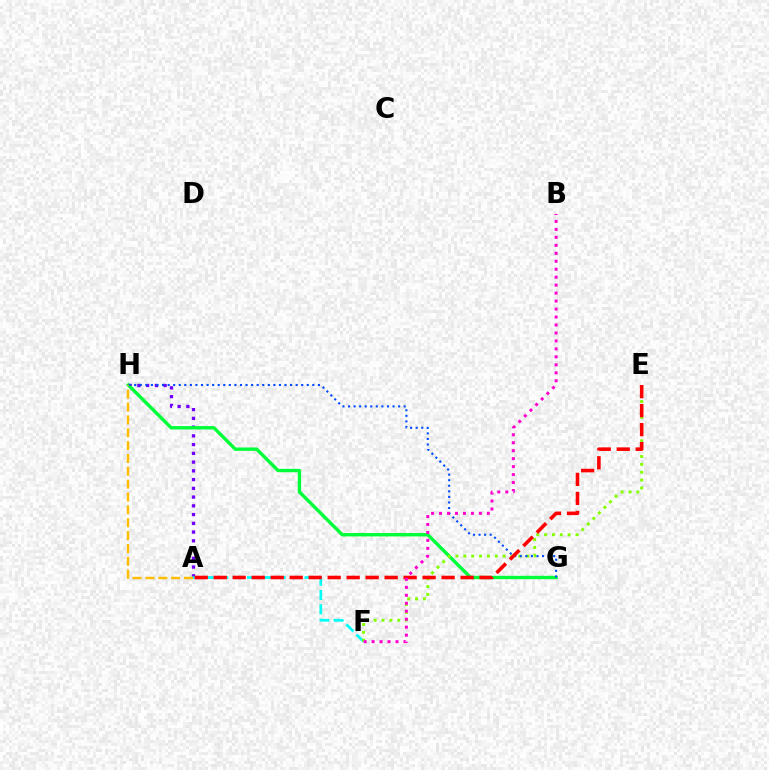{('A', 'H'): [{'color': '#7200ff', 'line_style': 'dotted', 'thickness': 2.38}, {'color': '#ffbd00', 'line_style': 'dashed', 'thickness': 1.75}], ('A', 'F'): [{'color': '#00fff6', 'line_style': 'dashed', 'thickness': 1.95}], ('G', 'H'): [{'color': '#00ff39', 'line_style': 'solid', 'thickness': 2.43}, {'color': '#004bff', 'line_style': 'dotted', 'thickness': 1.51}], ('E', 'F'): [{'color': '#84ff00', 'line_style': 'dotted', 'thickness': 2.13}], ('A', 'E'): [{'color': '#ff0000', 'line_style': 'dashed', 'thickness': 2.58}], ('B', 'F'): [{'color': '#ff00cf', 'line_style': 'dotted', 'thickness': 2.16}]}